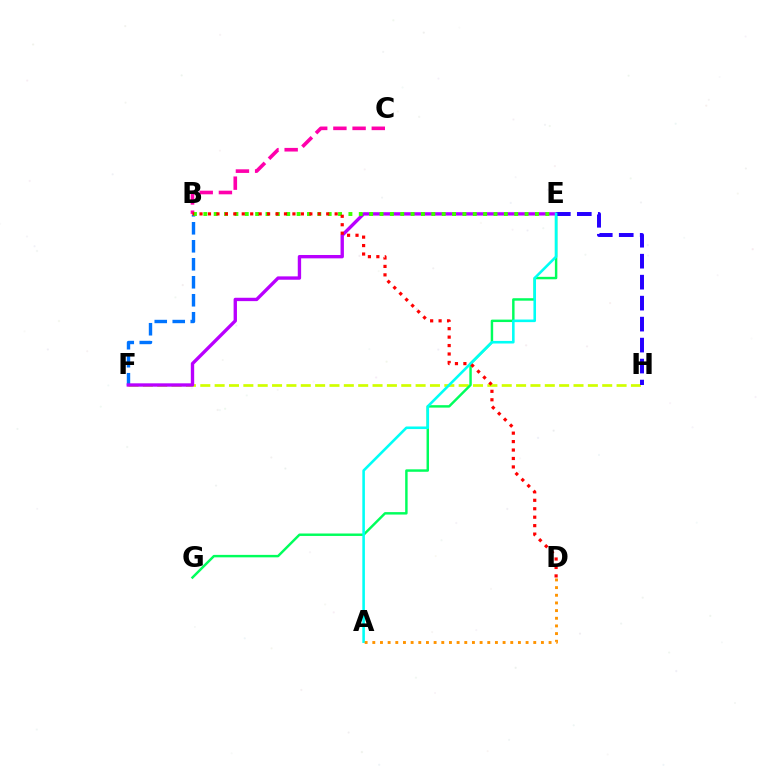{('F', 'H'): [{'color': '#d1ff00', 'line_style': 'dashed', 'thickness': 1.95}], ('B', 'F'): [{'color': '#0074ff', 'line_style': 'dashed', 'thickness': 2.44}], ('E', 'G'): [{'color': '#00ff5c', 'line_style': 'solid', 'thickness': 1.76}], ('B', 'C'): [{'color': '#ff00ac', 'line_style': 'dashed', 'thickness': 2.61}], ('E', 'F'): [{'color': '#b900ff', 'line_style': 'solid', 'thickness': 2.42}], ('B', 'E'): [{'color': '#3dff00', 'line_style': 'dotted', 'thickness': 2.82}], ('E', 'H'): [{'color': '#2500ff', 'line_style': 'dashed', 'thickness': 2.85}], ('A', 'E'): [{'color': '#00fff6', 'line_style': 'solid', 'thickness': 1.86}], ('A', 'D'): [{'color': '#ff9400', 'line_style': 'dotted', 'thickness': 2.08}], ('B', 'D'): [{'color': '#ff0000', 'line_style': 'dotted', 'thickness': 2.29}]}